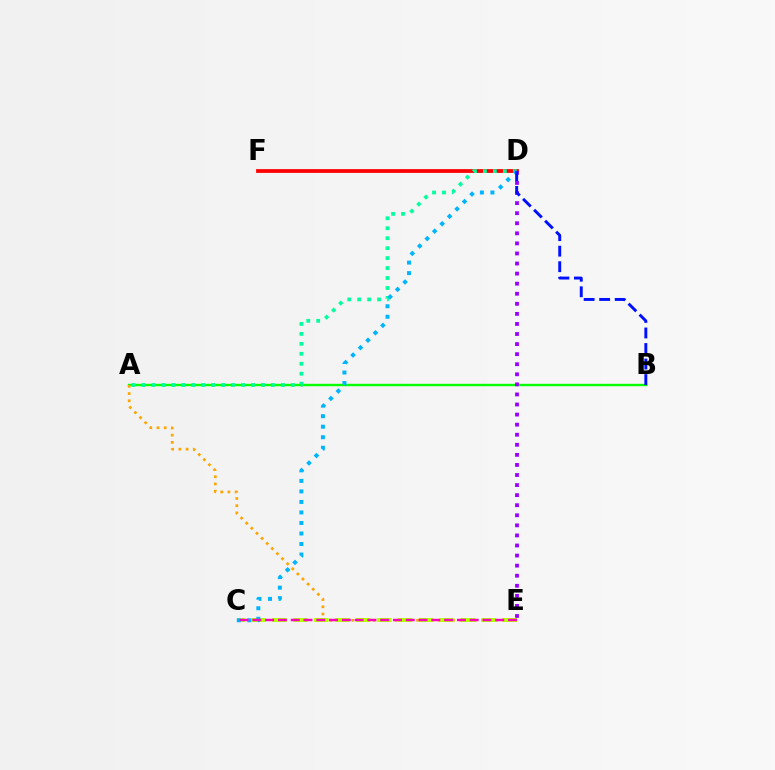{('D', 'F'): [{'color': '#ff0000', 'line_style': 'solid', 'thickness': 2.71}], ('A', 'B'): [{'color': '#08ff00', 'line_style': 'solid', 'thickness': 1.71}], ('A', 'D'): [{'color': '#00ff9d', 'line_style': 'dotted', 'thickness': 2.7}], ('A', 'E'): [{'color': '#ffa500', 'line_style': 'dotted', 'thickness': 1.96}], ('D', 'E'): [{'color': '#9b00ff', 'line_style': 'dotted', 'thickness': 2.74}], ('C', 'E'): [{'color': '#b3ff00', 'line_style': 'dashed', 'thickness': 2.84}, {'color': '#ff00bd', 'line_style': 'dashed', 'thickness': 1.74}], ('C', 'D'): [{'color': '#00b5ff', 'line_style': 'dotted', 'thickness': 2.86}], ('B', 'D'): [{'color': '#0010ff', 'line_style': 'dashed', 'thickness': 2.11}]}